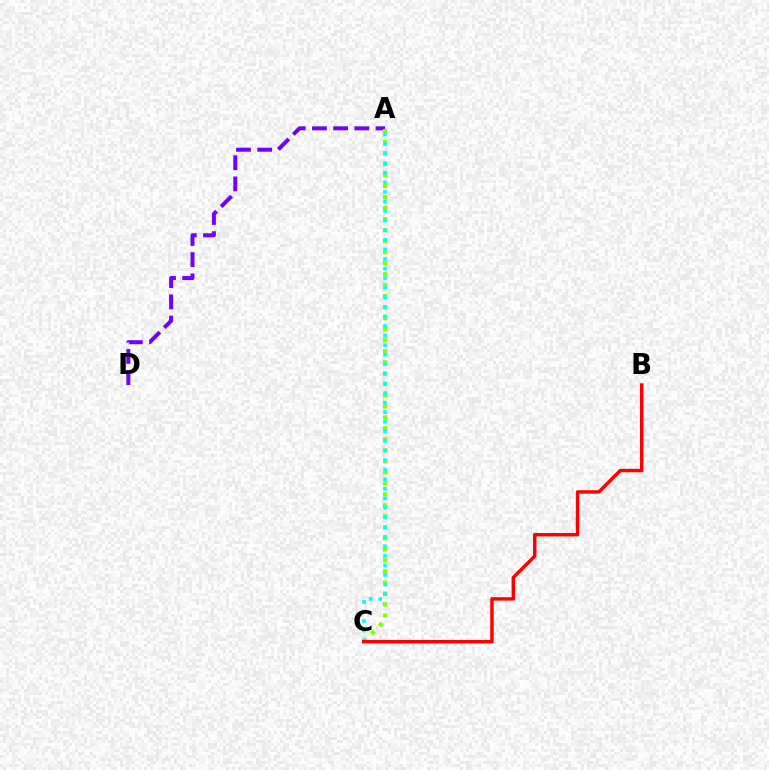{('A', 'D'): [{'color': '#7200ff', 'line_style': 'dashed', 'thickness': 2.88}], ('A', 'C'): [{'color': '#84ff00', 'line_style': 'dotted', 'thickness': 2.99}, {'color': '#00fff6', 'line_style': 'dotted', 'thickness': 2.6}], ('B', 'C'): [{'color': '#ff0000', 'line_style': 'solid', 'thickness': 2.47}]}